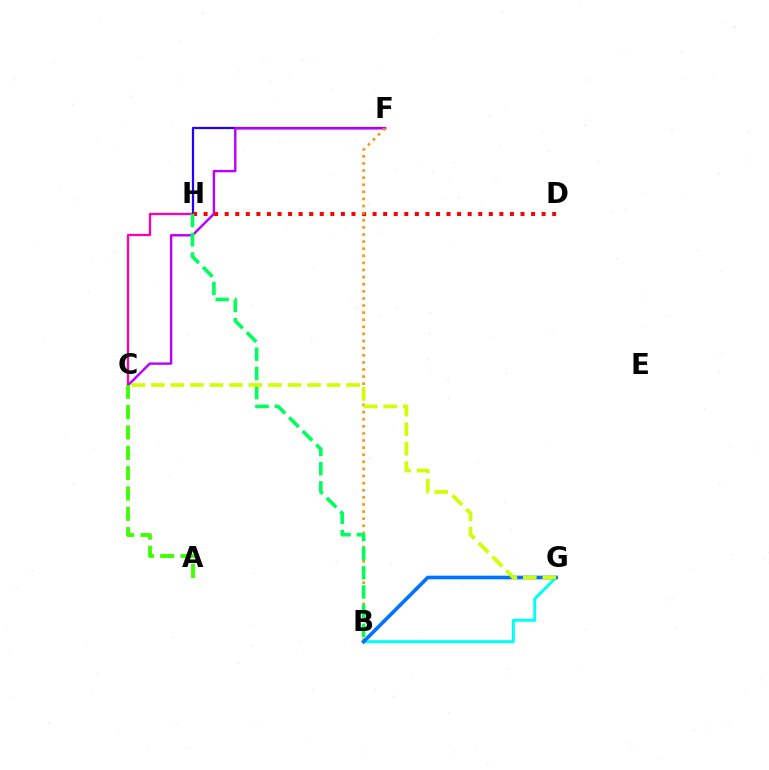{('B', 'G'): [{'color': '#00fff6', 'line_style': 'solid', 'thickness': 2.14}, {'color': '#0074ff', 'line_style': 'solid', 'thickness': 2.63}], ('C', 'H'): [{'color': '#ff00ac', 'line_style': 'solid', 'thickness': 1.66}], ('F', 'H'): [{'color': '#2500ff', 'line_style': 'solid', 'thickness': 1.61}], ('C', 'F'): [{'color': '#b900ff', 'line_style': 'solid', 'thickness': 1.74}], ('D', 'H'): [{'color': '#ff0000', 'line_style': 'dotted', 'thickness': 2.87}], ('A', 'C'): [{'color': '#3dff00', 'line_style': 'dashed', 'thickness': 2.76}], ('B', 'F'): [{'color': '#ff9400', 'line_style': 'dotted', 'thickness': 1.93}], ('B', 'H'): [{'color': '#00ff5c', 'line_style': 'dashed', 'thickness': 2.61}], ('C', 'G'): [{'color': '#d1ff00', 'line_style': 'dashed', 'thickness': 2.65}]}